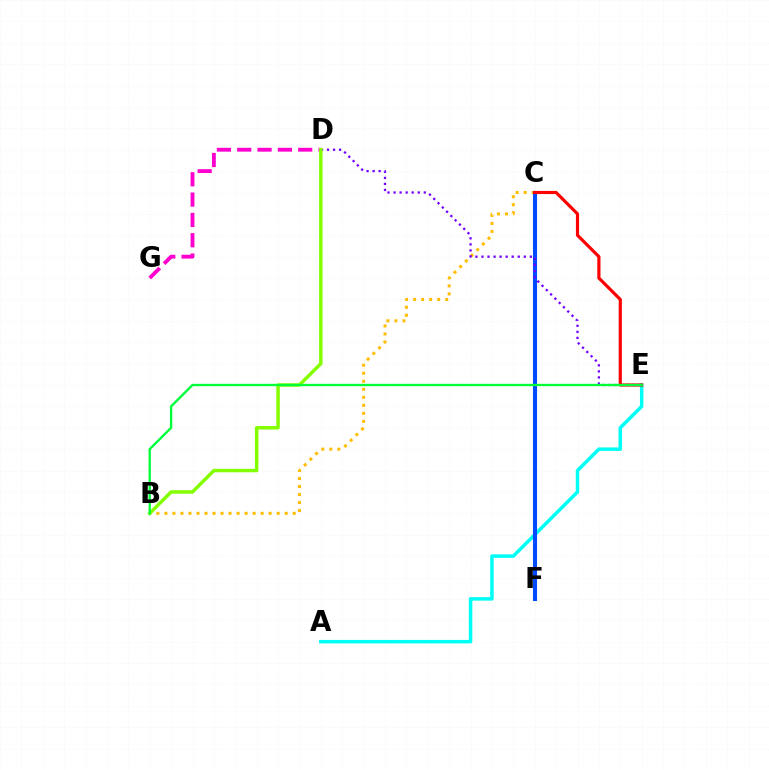{('A', 'E'): [{'color': '#00fff6', 'line_style': 'solid', 'thickness': 2.52}], ('B', 'C'): [{'color': '#ffbd00', 'line_style': 'dotted', 'thickness': 2.18}], ('D', 'G'): [{'color': '#ff00cf', 'line_style': 'dashed', 'thickness': 2.76}], ('C', 'F'): [{'color': '#004bff', 'line_style': 'solid', 'thickness': 2.93}], ('C', 'E'): [{'color': '#ff0000', 'line_style': 'solid', 'thickness': 2.28}], ('D', 'E'): [{'color': '#7200ff', 'line_style': 'dotted', 'thickness': 1.64}], ('B', 'D'): [{'color': '#84ff00', 'line_style': 'solid', 'thickness': 2.5}], ('B', 'E'): [{'color': '#00ff39', 'line_style': 'solid', 'thickness': 1.69}]}